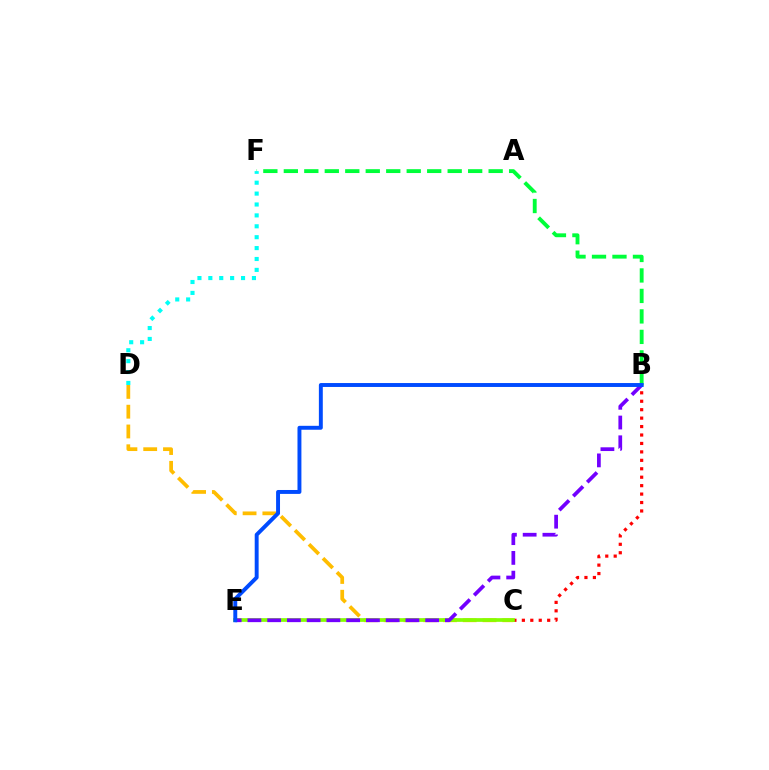{('B', 'C'): [{'color': '#ff0000', 'line_style': 'dotted', 'thickness': 2.29}], ('B', 'F'): [{'color': '#00ff39', 'line_style': 'dashed', 'thickness': 2.78}], ('C', 'E'): [{'color': '#ff00cf', 'line_style': 'dashed', 'thickness': 1.64}, {'color': '#84ff00', 'line_style': 'solid', 'thickness': 2.65}], ('C', 'D'): [{'color': '#ffbd00', 'line_style': 'dashed', 'thickness': 2.69}], ('D', 'F'): [{'color': '#00fff6', 'line_style': 'dotted', 'thickness': 2.96}], ('B', 'E'): [{'color': '#7200ff', 'line_style': 'dashed', 'thickness': 2.68}, {'color': '#004bff', 'line_style': 'solid', 'thickness': 2.82}]}